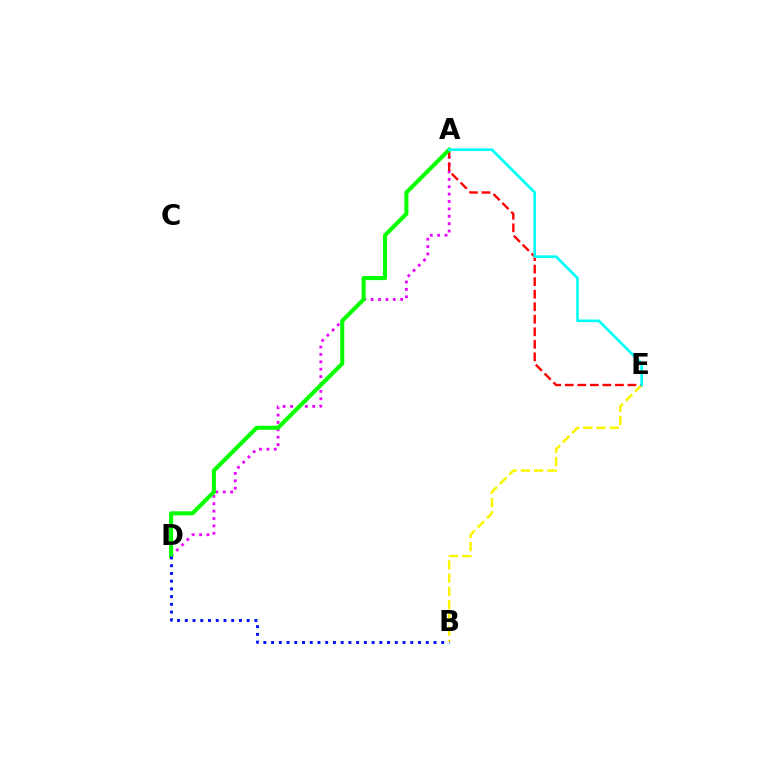{('B', 'E'): [{'color': '#fcf500', 'line_style': 'dashed', 'thickness': 1.8}], ('A', 'D'): [{'color': '#ee00ff', 'line_style': 'dotted', 'thickness': 2.01}, {'color': '#08ff00', 'line_style': 'solid', 'thickness': 2.93}], ('A', 'E'): [{'color': '#ff0000', 'line_style': 'dashed', 'thickness': 1.7}, {'color': '#00fff6', 'line_style': 'solid', 'thickness': 1.91}], ('B', 'D'): [{'color': '#0010ff', 'line_style': 'dotted', 'thickness': 2.1}]}